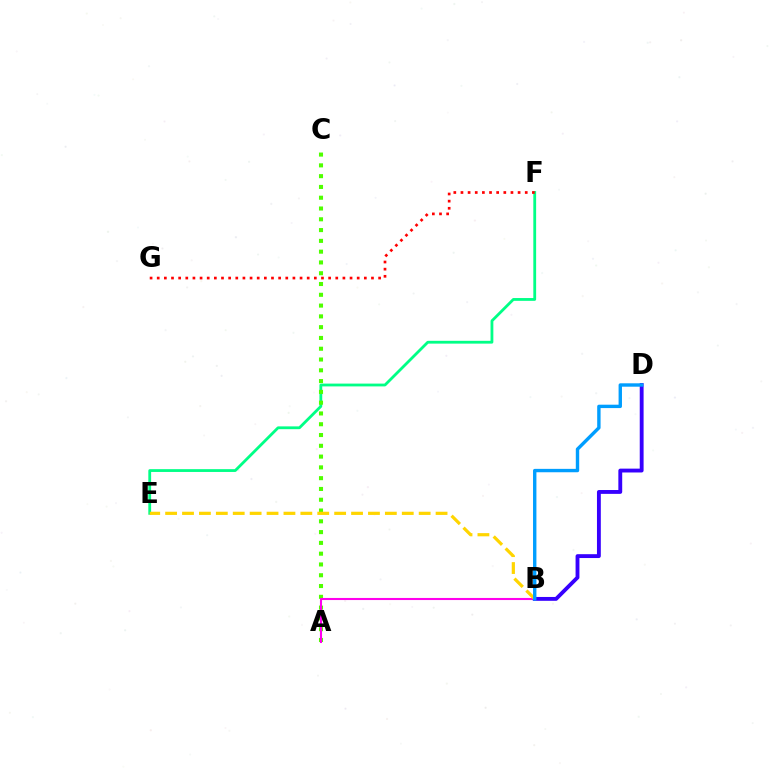{('E', 'F'): [{'color': '#00ff86', 'line_style': 'solid', 'thickness': 2.02}], ('A', 'C'): [{'color': '#4fff00', 'line_style': 'dotted', 'thickness': 2.93}], ('A', 'B'): [{'color': '#ff00ed', 'line_style': 'solid', 'thickness': 1.51}], ('F', 'G'): [{'color': '#ff0000', 'line_style': 'dotted', 'thickness': 1.94}], ('B', 'D'): [{'color': '#3700ff', 'line_style': 'solid', 'thickness': 2.77}, {'color': '#009eff', 'line_style': 'solid', 'thickness': 2.44}], ('B', 'E'): [{'color': '#ffd500', 'line_style': 'dashed', 'thickness': 2.3}]}